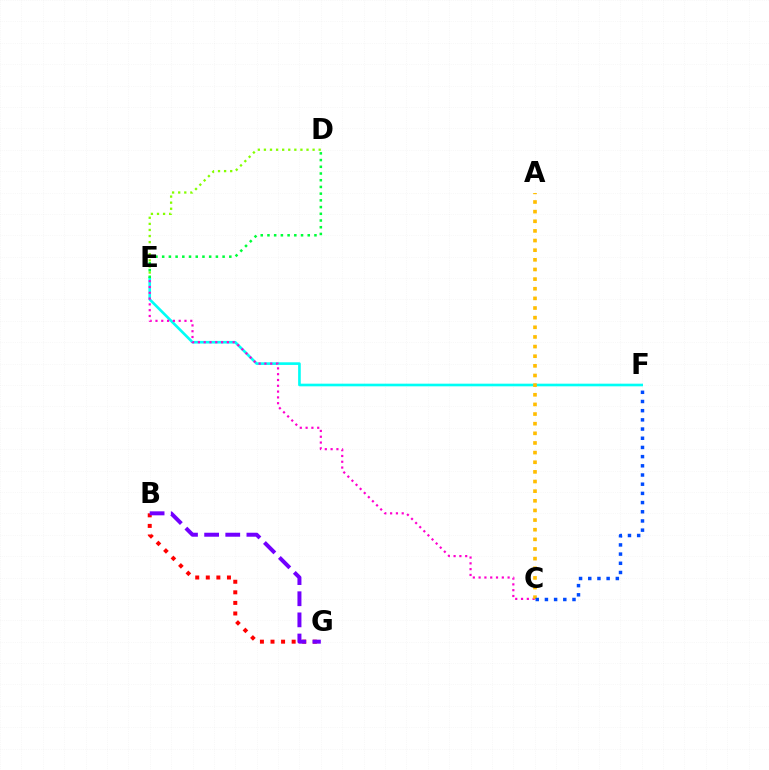{('E', 'F'): [{'color': '#00fff6', 'line_style': 'solid', 'thickness': 1.91}], ('C', 'E'): [{'color': '#ff00cf', 'line_style': 'dotted', 'thickness': 1.58}], ('A', 'C'): [{'color': '#ffbd00', 'line_style': 'dotted', 'thickness': 2.62}], ('D', 'E'): [{'color': '#84ff00', 'line_style': 'dotted', 'thickness': 1.65}, {'color': '#00ff39', 'line_style': 'dotted', 'thickness': 1.82}], ('B', 'G'): [{'color': '#ff0000', 'line_style': 'dotted', 'thickness': 2.87}, {'color': '#7200ff', 'line_style': 'dashed', 'thickness': 2.87}], ('C', 'F'): [{'color': '#004bff', 'line_style': 'dotted', 'thickness': 2.5}]}